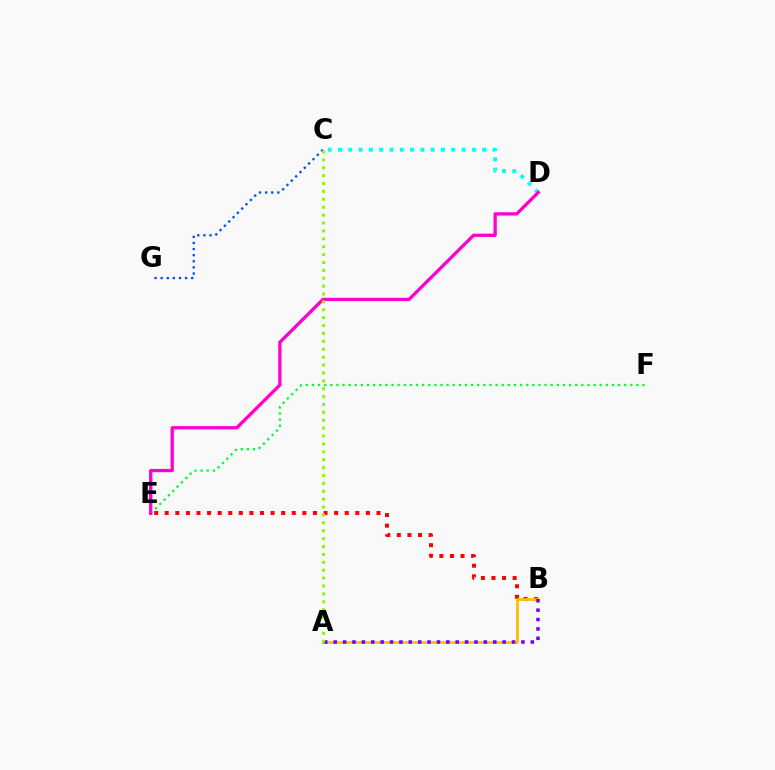{('C', 'D'): [{'color': '#00fff6', 'line_style': 'dotted', 'thickness': 2.8}], ('C', 'G'): [{'color': '#004bff', 'line_style': 'dotted', 'thickness': 1.66}], ('B', 'E'): [{'color': '#ff0000', 'line_style': 'dotted', 'thickness': 2.88}], ('A', 'B'): [{'color': '#ffbd00', 'line_style': 'solid', 'thickness': 1.97}, {'color': '#7200ff', 'line_style': 'dotted', 'thickness': 2.55}], ('E', 'F'): [{'color': '#00ff39', 'line_style': 'dotted', 'thickness': 1.66}], ('D', 'E'): [{'color': '#ff00cf', 'line_style': 'solid', 'thickness': 2.38}], ('A', 'C'): [{'color': '#84ff00', 'line_style': 'dotted', 'thickness': 2.14}]}